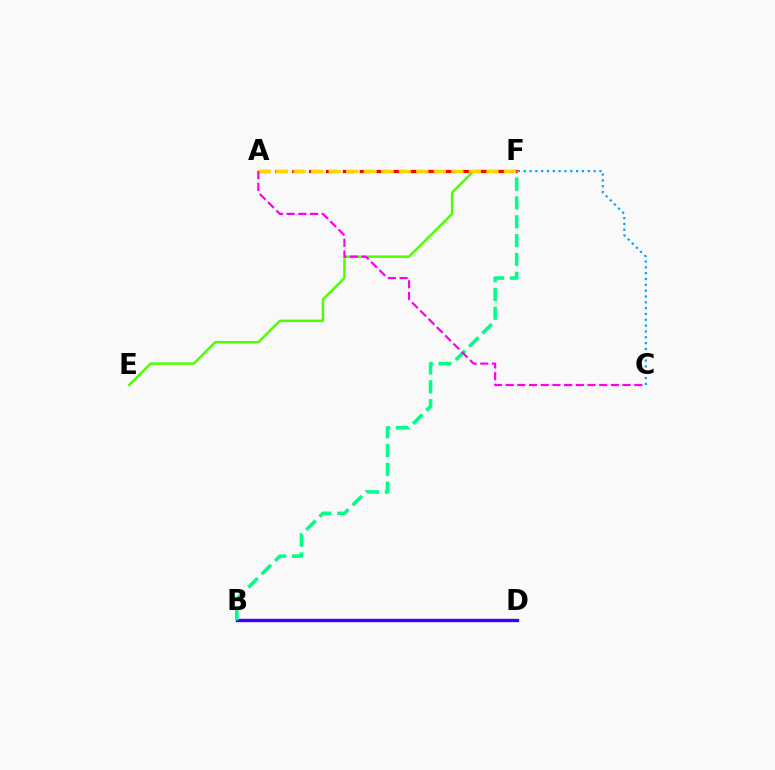{('E', 'F'): [{'color': '#4fff00', 'line_style': 'solid', 'thickness': 1.78}], ('A', 'F'): [{'color': '#ff0000', 'line_style': 'dashed', 'thickness': 2.29}, {'color': '#ffd500', 'line_style': 'dashed', 'thickness': 2.38}], ('C', 'F'): [{'color': '#009eff', 'line_style': 'dotted', 'thickness': 1.58}], ('B', 'D'): [{'color': '#3700ff', 'line_style': 'solid', 'thickness': 2.42}], ('B', 'F'): [{'color': '#00ff86', 'line_style': 'dashed', 'thickness': 2.56}], ('A', 'C'): [{'color': '#ff00ed', 'line_style': 'dashed', 'thickness': 1.59}]}